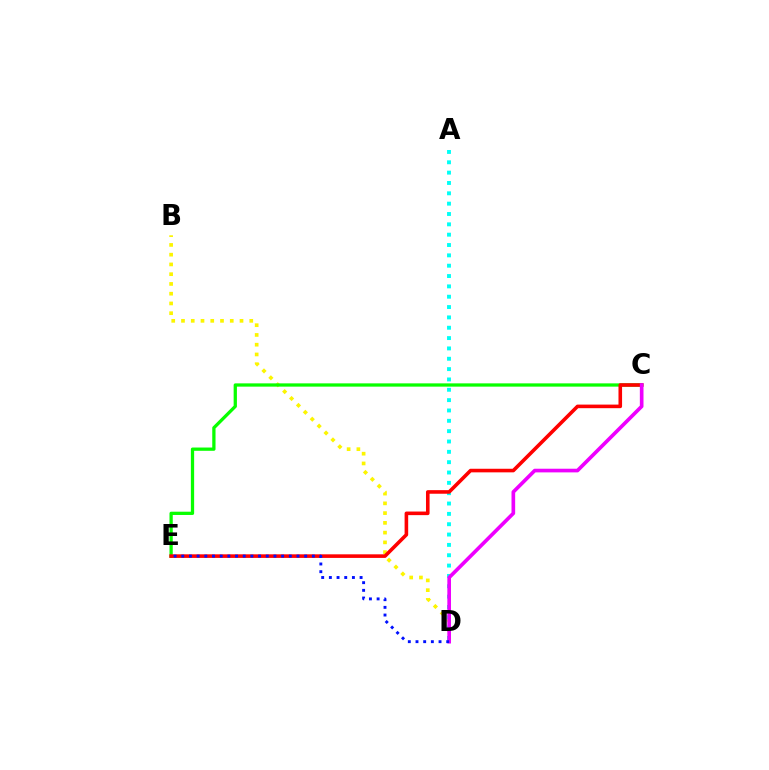{('B', 'D'): [{'color': '#fcf500', 'line_style': 'dotted', 'thickness': 2.65}], ('A', 'D'): [{'color': '#00fff6', 'line_style': 'dotted', 'thickness': 2.81}], ('C', 'E'): [{'color': '#08ff00', 'line_style': 'solid', 'thickness': 2.36}, {'color': '#ff0000', 'line_style': 'solid', 'thickness': 2.58}], ('C', 'D'): [{'color': '#ee00ff', 'line_style': 'solid', 'thickness': 2.63}], ('D', 'E'): [{'color': '#0010ff', 'line_style': 'dotted', 'thickness': 2.09}]}